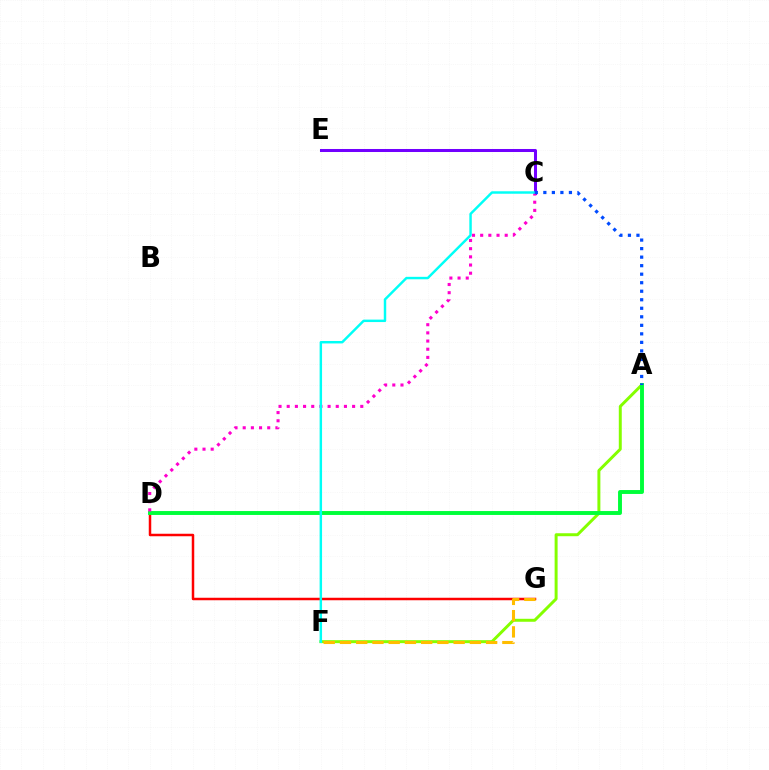{('A', 'F'): [{'color': '#84ff00', 'line_style': 'solid', 'thickness': 2.14}], ('C', 'E'): [{'color': '#7200ff', 'line_style': 'solid', 'thickness': 2.18}], ('D', 'G'): [{'color': '#ff0000', 'line_style': 'solid', 'thickness': 1.79}], ('A', 'D'): [{'color': '#00ff39', 'line_style': 'solid', 'thickness': 2.81}], ('C', 'D'): [{'color': '#ff00cf', 'line_style': 'dotted', 'thickness': 2.22}], ('C', 'F'): [{'color': '#00fff6', 'line_style': 'solid', 'thickness': 1.76}], ('F', 'G'): [{'color': '#ffbd00', 'line_style': 'dashed', 'thickness': 2.21}], ('A', 'C'): [{'color': '#004bff', 'line_style': 'dotted', 'thickness': 2.32}]}